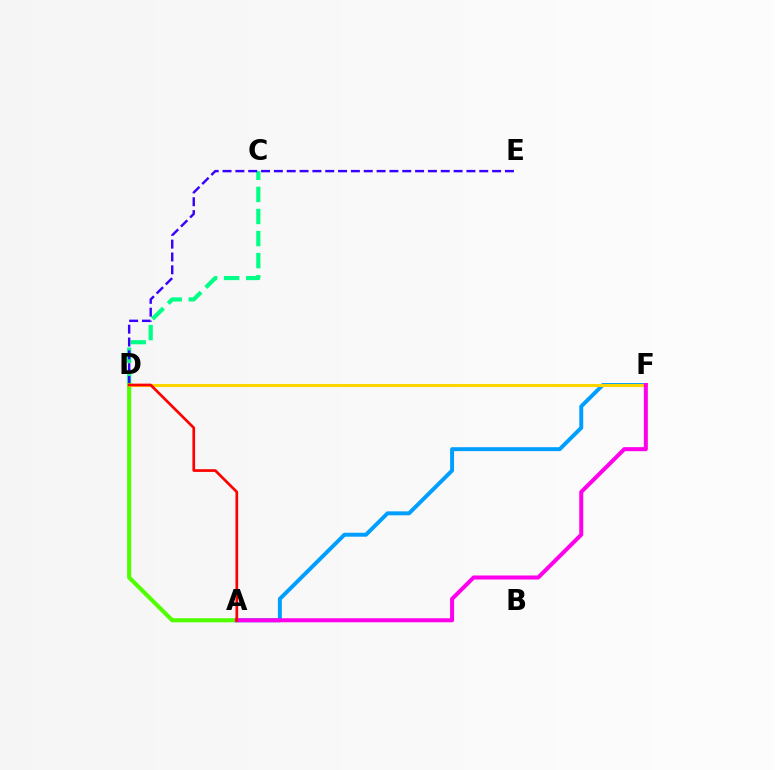{('C', 'D'): [{'color': '#00ff86', 'line_style': 'dashed', 'thickness': 3.0}], ('A', 'F'): [{'color': '#009eff', 'line_style': 'solid', 'thickness': 2.84}, {'color': '#ff00ed', 'line_style': 'solid', 'thickness': 2.9}], ('D', 'E'): [{'color': '#3700ff', 'line_style': 'dashed', 'thickness': 1.74}], ('A', 'D'): [{'color': '#4fff00', 'line_style': 'solid', 'thickness': 2.95}, {'color': '#ff0000', 'line_style': 'solid', 'thickness': 1.93}], ('D', 'F'): [{'color': '#ffd500', 'line_style': 'solid', 'thickness': 2.22}]}